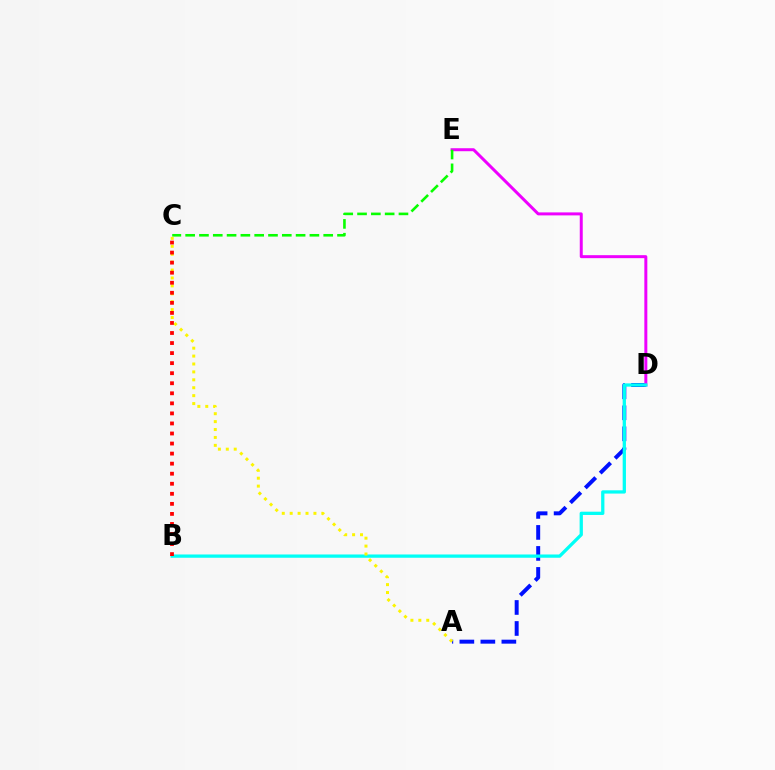{('A', 'D'): [{'color': '#0010ff', 'line_style': 'dashed', 'thickness': 2.85}], ('D', 'E'): [{'color': '#ee00ff', 'line_style': 'solid', 'thickness': 2.15}], ('C', 'E'): [{'color': '#08ff00', 'line_style': 'dashed', 'thickness': 1.88}], ('B', 'D'): [{'color': '#00fff6', 'line_style': 'solid', 'thickness': 2.35}], ('A', 'C'): [{'color': '#fcf500', 'line_style': 'dotted', 'thickness': 2.15}], ('B', 'C'): [{'color': '#ff0000', 'line_style': 'dotted', 'thickness': 2.73}]}